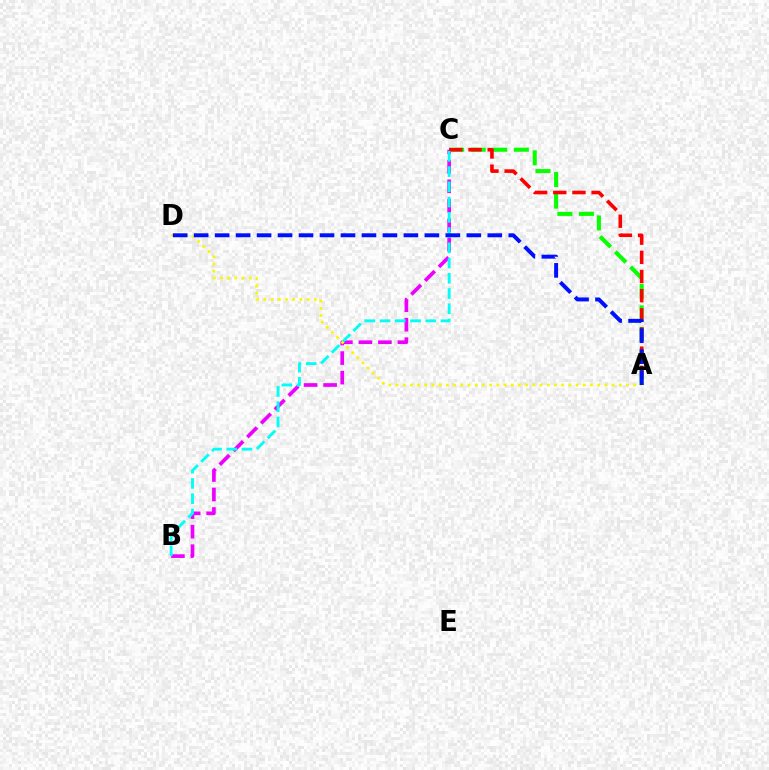{('A', 'C'): [{'color': '#08ff00', 'line_style': 'dashed', 'thickness': 2.93}, {'color': '#ff0000', 'line_style': 'dashed', 'thickness': 2.6}], ('B', 'C'): [{'color': '#ee00ff', 'line_style': 'dashed', 'thickness': 2.65}, {'color': '#00fff6', 'line_style': 'dashed', 'thickness': 2.07}], ('A', 'D'): [{'color': '#fcf500', 'line_style': 'dotted', 'thickness': 1.96}, {'color': '#0010ff', 'line_style': 'dashed', 'thickness': 2.85}]}